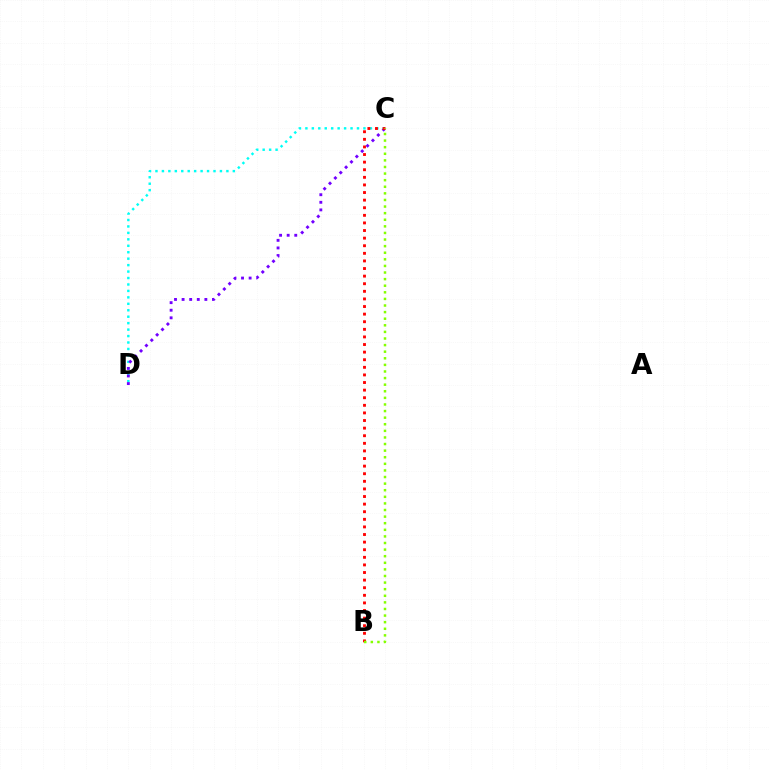{('C', 'D'): [{'color': '#00fff6', 'line_style': 'dotted', 'thickness': 1.75}, {'color': '#7200ff', 'line_style': 'dotted', 'thickness': 2.06}], ('B', 'C'): [{'color': '#ff0000', 'line_style': 'dotted', 'thickness': 2.06}, {'color': '#84ff00', 'line_style': 'dotted', 'thickness': 1.79}]}